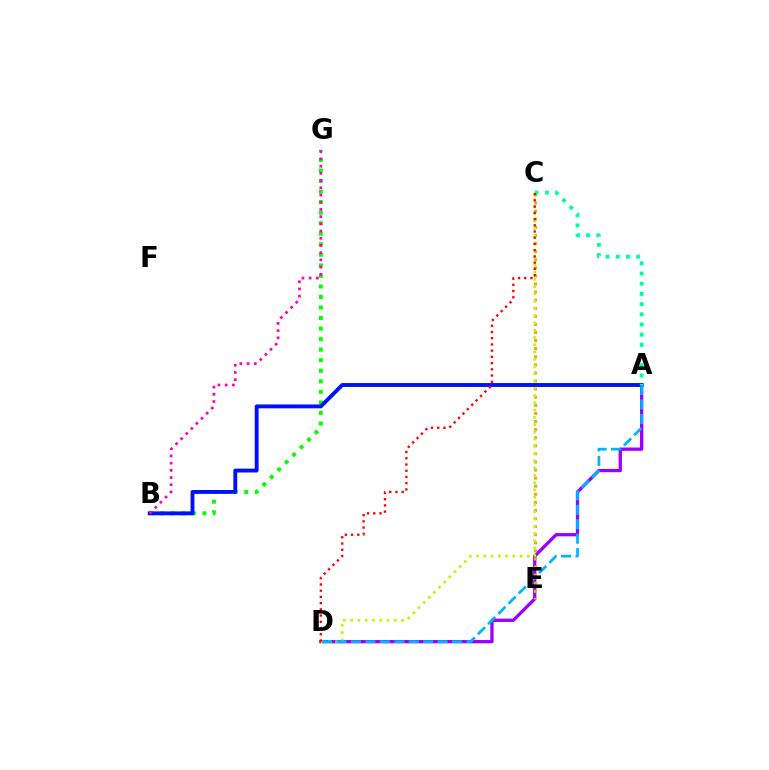{('A', 'D'): [{'color': '#9b00ff', 'line_style': 'solid', 'thickness': 2.37}, {'color': '#00b5ff', 'line_style': 'dashed', 'thickness': 1.96}], ('C', 'E'): [{'color': '#ffa500', 'line_style': 'dotted', 'thickness': 2.2}], ('C', 'D'): [{'color': '#b3ff00', 'line_style': 'dotted', 'thickness': 1.97}, {'color': '#ff0000', 'line_style': 'dotted', 'thickness': 1.69}], ('B', 'G'): [{'color': '#08ff00', 'line_style': 'dotted', 'thickness': 2.86}, {'color': '#ff00bd', 'line_style': 'dotted', 'thickness': 1.96}], ('A', 'B'): [{'color': '#0010ff', 'line_style': 'solid', 'thickness': 2.79}], ('A', 'C'): [{'color': '#00ff9d', 'line_style': 'dotted', 'thickness': 2.77}]}